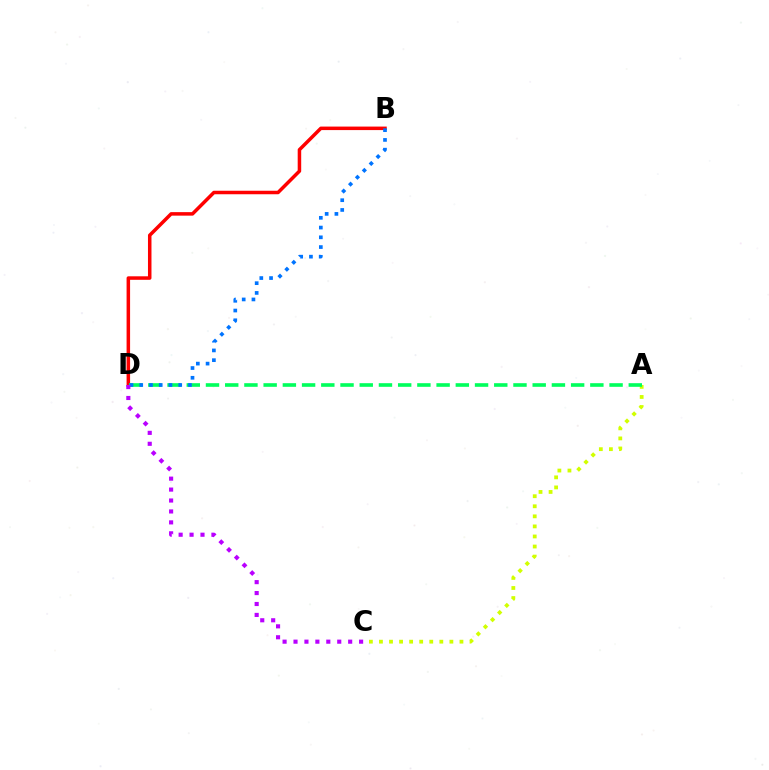{('A', 'C'): [{'color': '#d1ff00', 'line_style': 'dotted', 'thickness': 2.73}], ('B', 'D'): [{'color': '#ff0000', 'line_style': 'solid', 'thickness': 2.53}, {'color': '#0074ff', 'line_style': 'dotted', 'thickness': 2.65}], ('A', 'D'): [{'color': '#00ff5c', 'line_style': 'dashed', 'thickness': 2.61}], ('C', 'D'): [{'color': '#b900ff', 'line_style': 'dotted', 'thickness': 2.97}]}